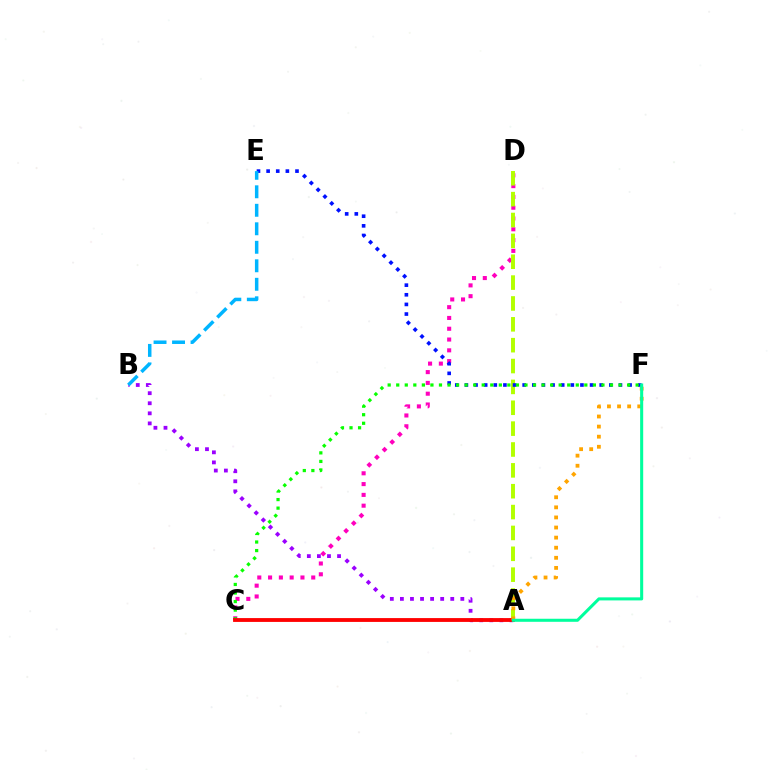{('C', 'D'): [{'color': '#ff00bd', 'line_style': 'dotted', 'thickness': 2.93}], ('A', 'D'): [{'color': '#b3ff00', 'line_style': 'dashed', 'thickness': 2.83}], ('A', 'B'): [{'color': '#9b00ff', 'line_style': 'dotted', 'thickness': 2.74}], ('E', 'F'): [{'color': '#0010ff', 'line_style': 'dotted', 'thickness': 2.62}], ('C', 'F'): [{'color': '#08ff00', 'line_style': 'dotted', 'thickness': 2.32}], ('A', 'C'): [{'color': '#ff0000', 'line_style': 'solid', 'thickness': 2.76}], ('A', 'F'): [{'color': '#ffa500', 'line_style': 'dotted', 'thickness': 2.74}, {'color': '#00ff9d', 'line_style': 'solid', 'thickness': 2.2}], ('B', 'E'): [{'color': '#00b5ff', 'line_style': 'dashed', 'thickness': 2.51}]}